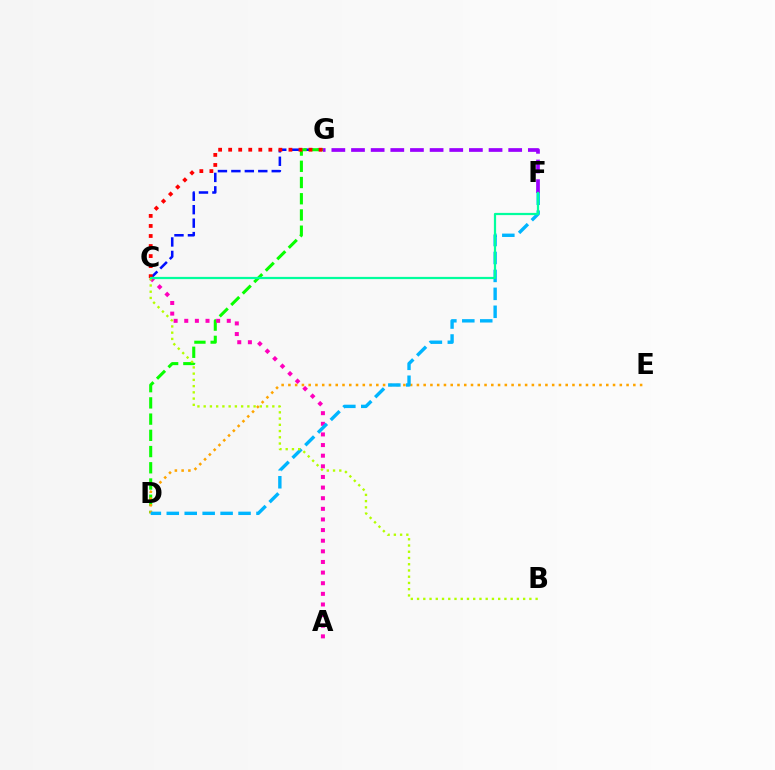{('C', 'G'): [{'color': '#0010ff', 'line_style': 'dashed', 'thickness': 1.83}, {'color': '#ff0000', 'line_style': 'dotted', 'thickness': 2.73}], ('D', 'G'): [{'color': '#08ff00', 'line_style': 'dashed', 'thickness': 2.2}], ('D', 'E'): [{'color': '#ffa500', 'line_style': 'dotted', 'thickness': 1.84}], ('A', 'C'): [{'color': '#ff00bd', 'line_style': 'dotted', 'thickness': 2.89}], ('D', 'F'): [{'color': '#00b5ff', 'line_style': 'dashed', 'thickness': 2.44}], ('F', 'G'): [{'color': '#9b00ff', 'line_style': 'dashed', 'thickness': 2.67}], ('B', 'C'): [{'color': '#b3ff00', 'line_style': 'dotted', 'thickness': 1.7}], ('C', 'F'): [{'color': '#00ff9d', 'line_style': 'solid', 'thickness': 1.6}]}